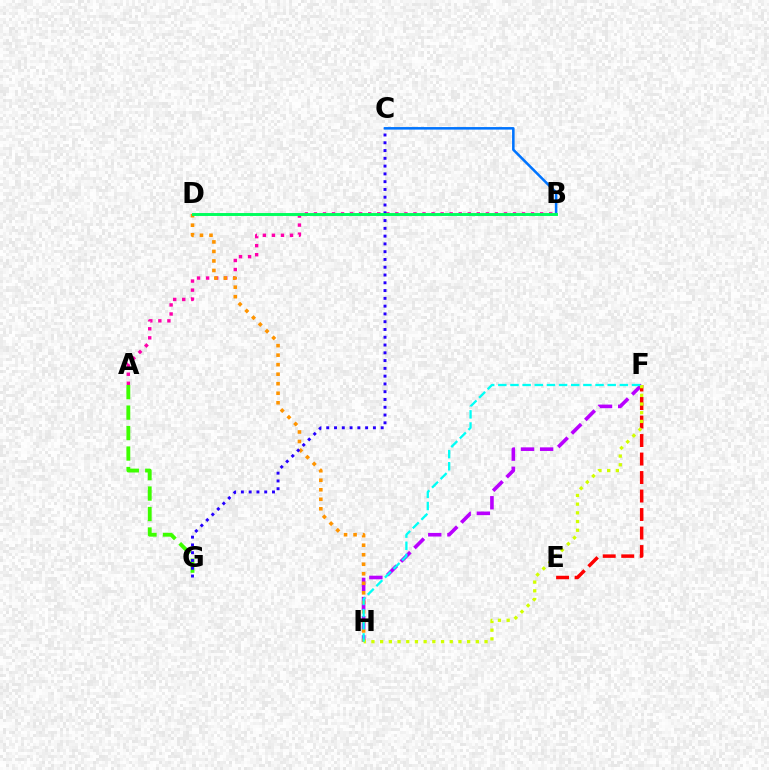{('F', 'H'): [{'color': '#b900ff', 'line_style': 'dashed', 'thickness': 2.6}, {'color': '#d1ff00', 'line_style': 'dotted', 'thickness': 2.36}, {'color': '#00fff6', 'line_style': 'dashed', 'thickness': 1.65}], ('A', 'G'): [{'color': '#3dff00', 'line_style': 'dashed', 'thickness': 2.78}], ('E', 'F'): [{'color': '#ff0000', 'line_style': 'dashed', 'thickness': 2.51}], ('A', 'B'): [{'color': '#ff00ac', 'line_style': 'dotted', 'thickness': 2.46}], ('D', 'H'): [{'color': '#ff9400', 'line_style': 'dotted', 'thickness': 2.59}], ('C', 'G'): [{'color': '#2500ff', 'line_style': 'dotted', 'thickness': 2.11}], ('B', 'C'): [{'color': '#0074ff', 'line_style': 'solid', 'thickness': 1.83}], ('B', 'D'): [{'color': '#00ff5c', 'line_style': 'solid', 'thickness': 2.11}]}